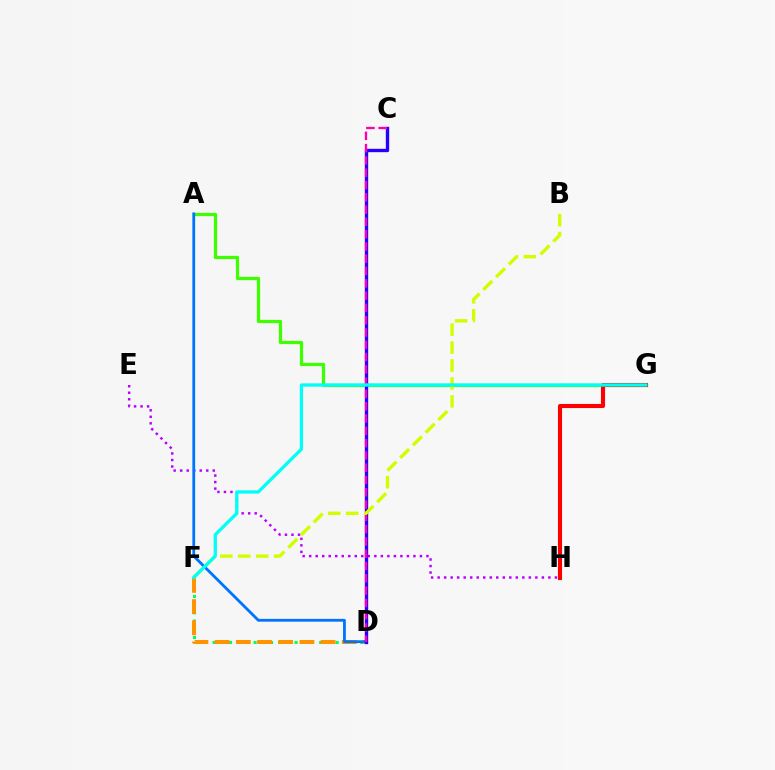{('D', 'F'): [{'color': '#00ff5c', 'line_style': 'dotted', 'thickness': 2.23}, {'color': '#ff9400', 'line_style': 'dashed', 'thickness': 2.88}], ('A', 'G'): [{'color': '#3dff00', 'line_style': 'solid', 'thickness': 2.33}], ('E', 'H'): [{'color': '#b900ff', 'line_style': 'dotted', 'thickness': 1.77}], ('A', 'D'): [{'color': '#0074ff', 'line_style': 'solid', 'thickness': 2.02}], ('C', 'D'): [{'color': '#2500ff', 'line_style': 'solid', 'thickness': 2.42}, {'color': '#ff00ac', 'line_style': 'dashed', 'thickness': 1.67}], ('G', 'H'): [{'color': '#ff0000', 'line_style': 'solid', 'thickness': 2.94}], ('B', 'F'): [{'color': '#d1ff00', 'line_style': 'dashed', 'thickness': 2.44}], ('F', 'G'): [{'color': '#00fff6', 'line_style': 'solid', 'thickness': 2.36}]}